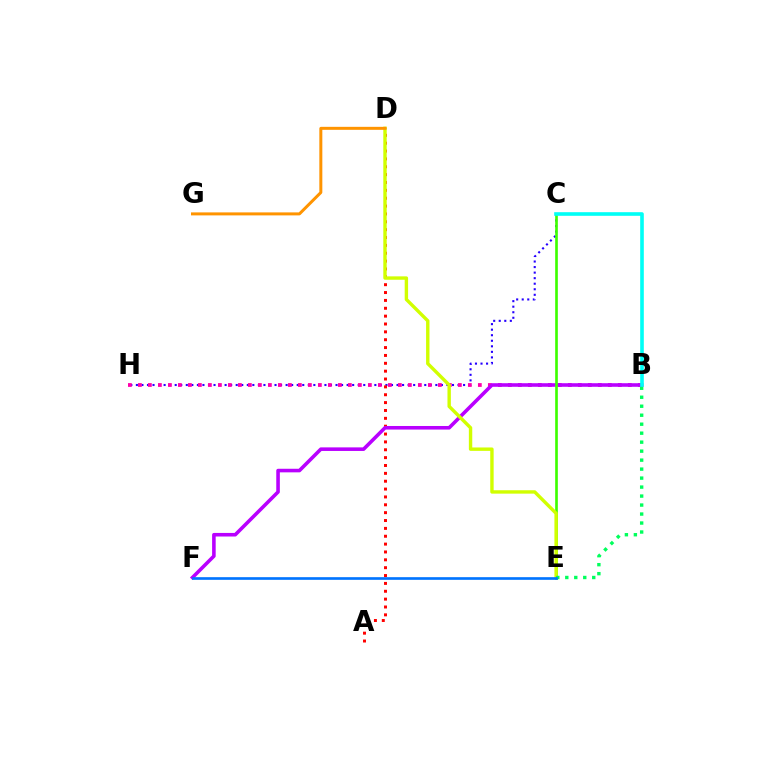{('C', 'H'): [{'color': '#2500ff', 'line_style': 'dotted', 'thickness': 1.51}], ('A', 'D'): [{'color': '#ff0000', 'line_style': 'dotted', 'thickness': 2.14}], ('B', 'H'): [{'color': '#ff00ac', 'line_style': 'dotted', 'thickness': 2.72}], ('B', 'F'): [{'color': '#b900ff', 'line_style': 'solid', 'thickness': 2.58}], ('C', 'E'): [{'color': '#3dff00', 'line_style': 'solid', 'thickness': 1.91}], ('D', 'E'): [{'color': '#d1ff00', 'line_style': 'solid', 'thickness': 2.45}], ('B', 'E'): [{'color': '#00ff5c', 'line_style': 'dotted', 'thickness': 2.44}], ('E', 'F'): [{'color': '#0074ff', 'line_style': 'solid', 'thickness': 1.91}], ('D', 'G'): [{'color': '#ff9400', 'line_style': 'solid', 'thickness': 2.15}], ('B', 'C'): [{'color': '#00fff6', 'line_style': 'solid', 'thickness': 2.6}]}